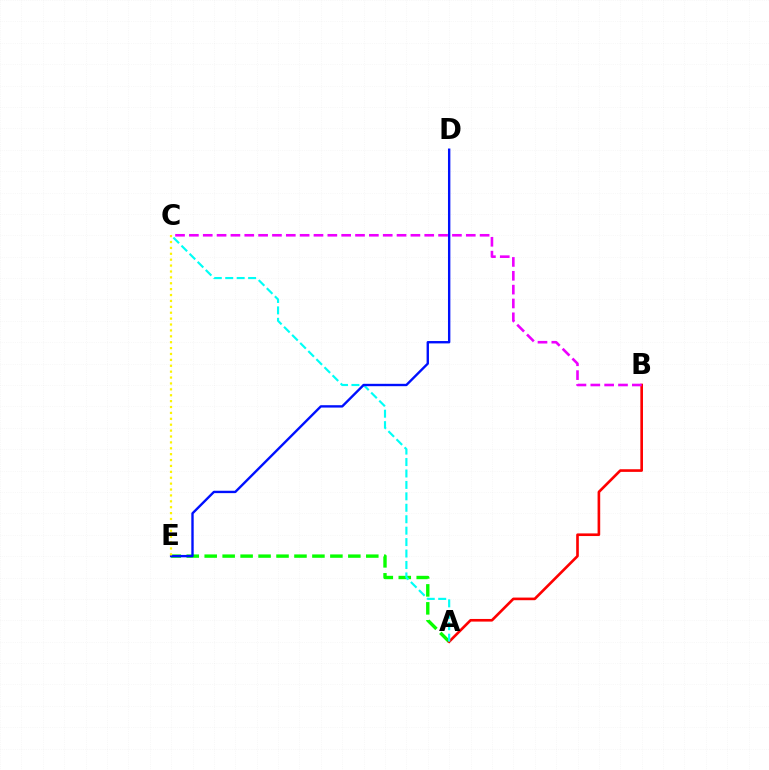{('A', 'E'): [{'color': '#08ff00', 'line_style': 'dashed', 'thickness': 2.44}], ('A', 'B'): [{'color': '#ff0000', 'line_style': 'solid', 'thickness': 1.9}], ('A', 'C'): [{'color': '#00fff6', 'line_style': 'dashed', 'thickness': 1.55}], ('B', 'C'): [{'color': '#ee00ff', 'line_style': 'dashed', 'thickness': 1.88}], ('D', 'E'): [{'color': '#0010ff', 'line_style': 'solid', 'thickness': 1.71}], ('C', 'E'): [{'color': '#fcf500', 'line_style': 'dotted', 'thickness': 1.6}]}